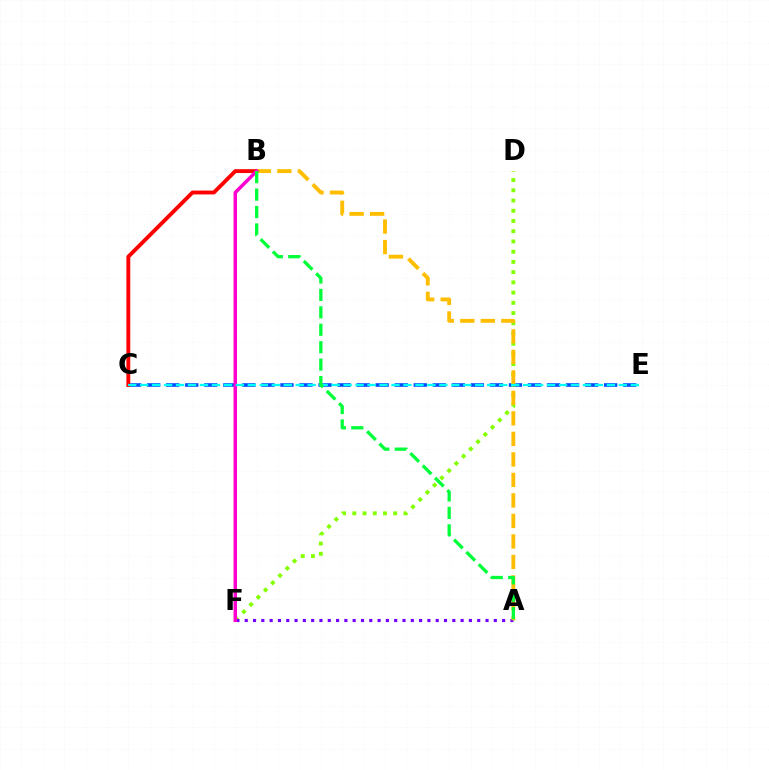{('C', 'E'): [{'color': '#004bff', 'line_style': 'dashed', 'thickness': 2.59}, {'color': '#00fff6', 'line_style': 'dashed', 'thickness': 1.63}], ('B', 'C'): [{'color': '#ff0000', 'line_style': 'solid', 'thickness': 2.78}], ('D', 'F'): [{'color': '#84ff00', 'line_style': 'dotted', 'thickness': 2.78}], ('A', 'F'): [{'color': '#7200ff', 'line_style': 'dotted', 'thickness': 2.26}], ('A', 'B'): [{'color': '#ffbd00', 'line_style': 'dashed', 'thickness': 2.79}, {'color': '#00ff39', 'line_style': 'dashed', 'thickness': 2.37}], ('B', 'F'): [{'color': '#ff00cf', 'line_style': 'solid', 'thickness': 2.5}]}